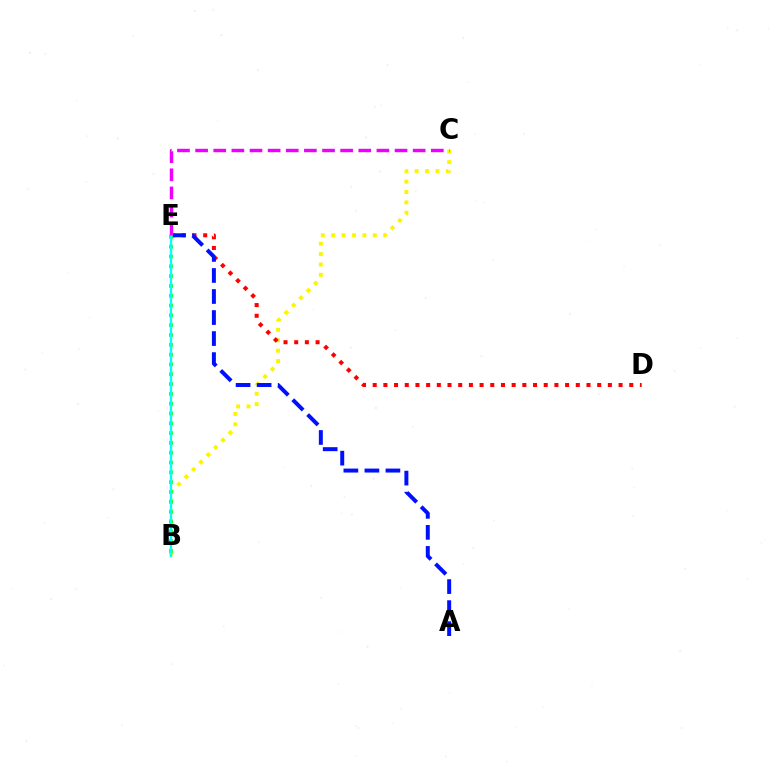{('B', 'C'): [{'color': '#fcf500', 'line_style': 'dotted', 'thickness': 2.82}], ('D', 'E'): [{'color': '#ff0000', 'line_style': 'dotted', 'thickness': 2.9}], ('A', 'E'): [{'color': '#0010ff', 'line_style': 'dashed', 'thickness': 2.86}], ('B', 'E'): [{'color': '#08ff00', 'line_style': 'dotted', 'thickness': 2.67}, {'color': '#00fff6', 'line_style': 'solid', 'thickness': 1.68}], ('C', 'E'): [{'color': '#ee00ff', 'line_style': 'dashed', 'thickness': 2.46}]}